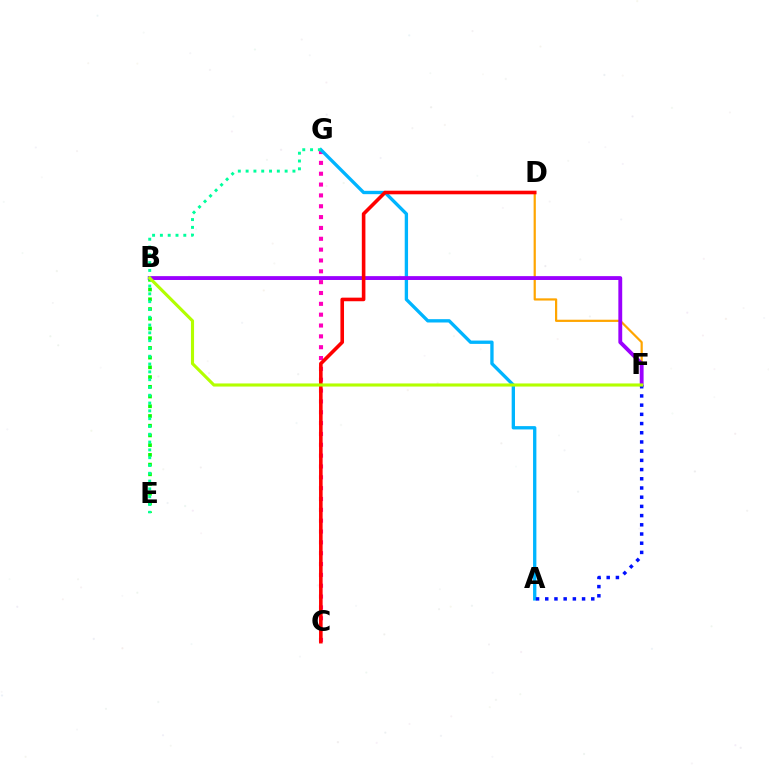{('C', 'G'): [{'color': '#ff00bd', 'line_style': 'dotted', 'thickness': 2.95}], ('A', 'G'): [{'color': '#00b5ff', 'line_style': 'solid', 'thickness': 2.4}], ('D', 'F'): [{'color': '#ffa500', 'line_style': 'solid', 'thickness': 1.59}], ('B', 'E'): [{'color': '#08ff00', 'line_style': 'dotted', 'thickness': 2.64}], ('B', 'F'): [{'color': '#9b00ff', 'line_style': 'solid', 'thickness': 2.78}, {'color': '#b3ff00', 'line_style': 'solid', 'thickness': 2.24}], ('C', 'D'): [{'color': '#ff0000', 'line_style': 'solid', 'thickness': 2.59}], ('E', 'G'): [{'color': '#00ff9d', 'line_style': 'dotted', 'thickness': 2.12}], ('A', 'F'): [{'color': '#0010ff', 'line_style': 'dotted', 'thickness': 2.5}]}